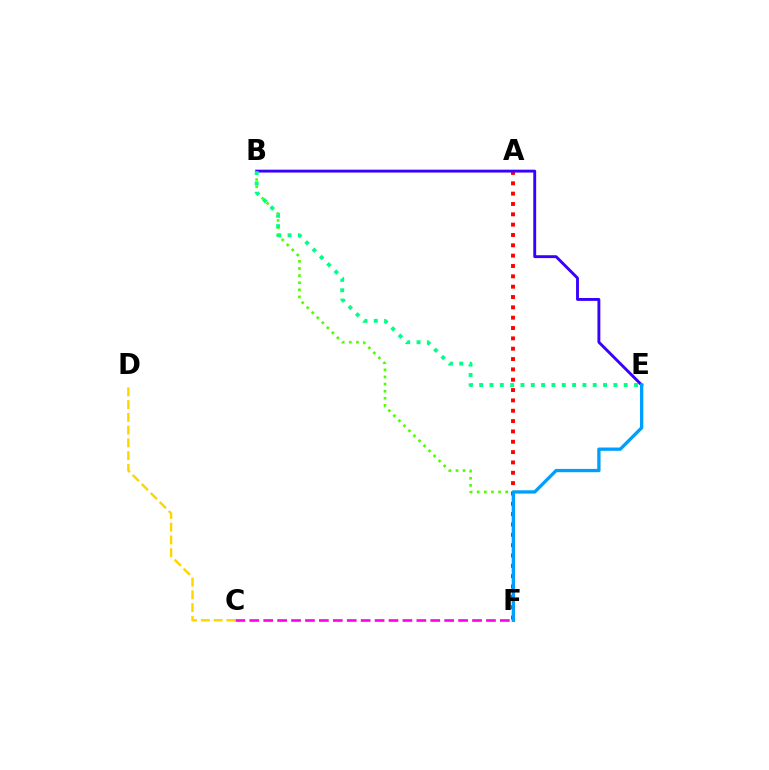{('C', 'F'): [{'color': '#ff00ed', 'line_style': 'dashed', 'thickness': 1.89}], ('B', 'F'): [{'color': '#4fff00', 'line_style': 'dotted', 'thickness': 1.93}], ('A', 'F'): [{'color': '#ff0000', 'line_style': 'dotted', 'thickness': 2.81}], ('B', 'E'): [{'color': '#3700ff', 'line_style': 'solid', 'thickness': 2.07}, {'color': '#00ff86', 'line_style': 'dotted', 'thickness': 2.8}], ('C', 'D'): [{'color': '#ffd500', 'line_style': 'dashed', 'thickness': 1.73}], ('E', 'F'): [{'color': '#009eff', 'line_style': 'solid', 'thickness': 2.38}]}